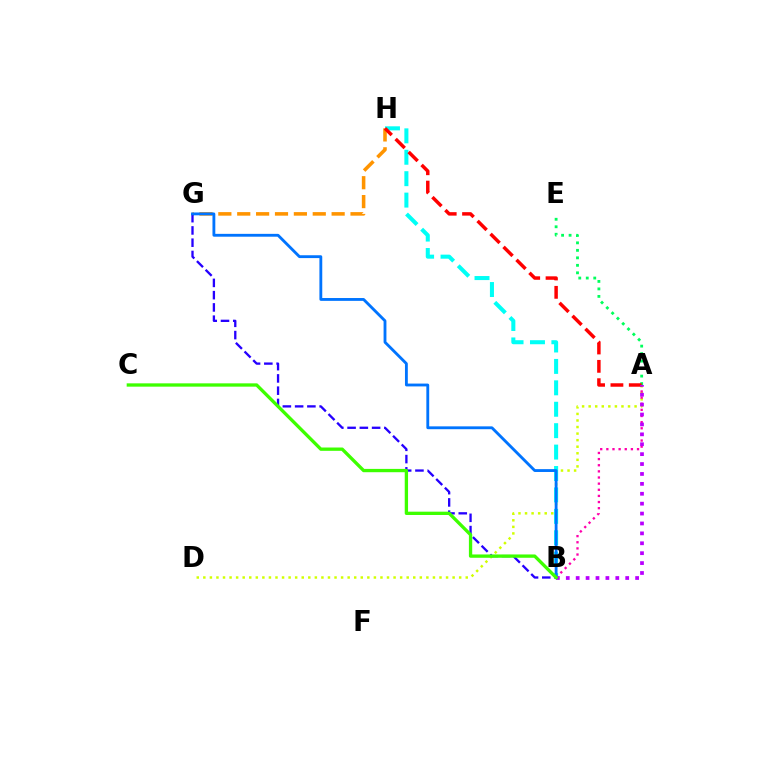{('A', 'E'): [{'color': '#00ff5c', 'line_style': 'dotted', 'thickness': 2.04}], ('G', 'H'): [{'color': '#ff9400', 'line_style': 'dashed', 'thickness': 2.57}], ('A', 'D'): [{'color': '#d1ff00', 'line_style': 'dotted', 'thickness': 1.78}], ('B', 'H'): [{'color': '#00fff6', 'line_style': 'dashed', 'thickness': 2.91}], ('A', 'B'): [{'color': '#ff00ac', 'line_style': 'dotted', 'thickness': 1.67}, {'color': '#b900ff', 'line_style': 'dotted', 'thickness': 2.69}], ('B', 'G'): [{'color': '#2500ff', 'line_style': 'dashed', 'thickness': 1.67}, {'color': '#0074ff', 'line_style': 'solid', 'thickness': 2.05}], ('A', 'H'): [{'color': '#ff0000', 'line_style': 'dashed', 'thickness': 2.49}], ('B', 'C'): [{'color': '#3dff00', 'line_style': 'solid', 'thickness': 2.39}]}